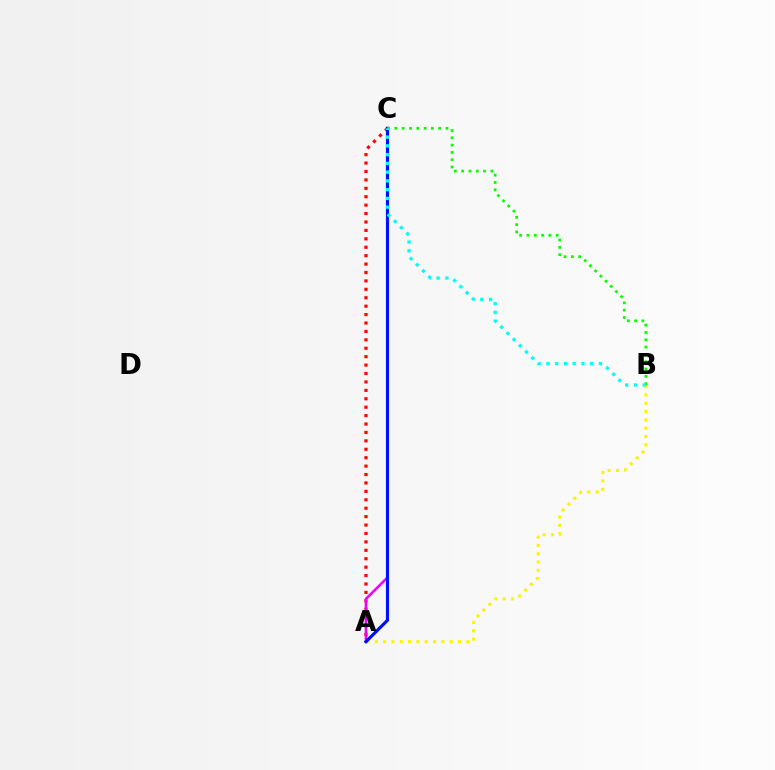{('A', 'B'): [{'color': '#fcf500', 'line_style': 'dotted', 'thickness': 2.26}], ('A', 'C'): [{'color': '#ff0000', 'line_style': 'dotted', 'thickness': 2.29}, {'color': '#ee00ff', 'line_style': 'solid', 'thickness': 1.85}, {'color': '#0010ff', 'line_style': 'solid', 'thickness': 2.28}], ('B', 'C'): [{'color': '#08ff00', 'line_style': 'dotted', 'thickness': 1.99}, {'color': '#00fff6', 'line_style': 'dotted', 'thickness': 2.38}]}